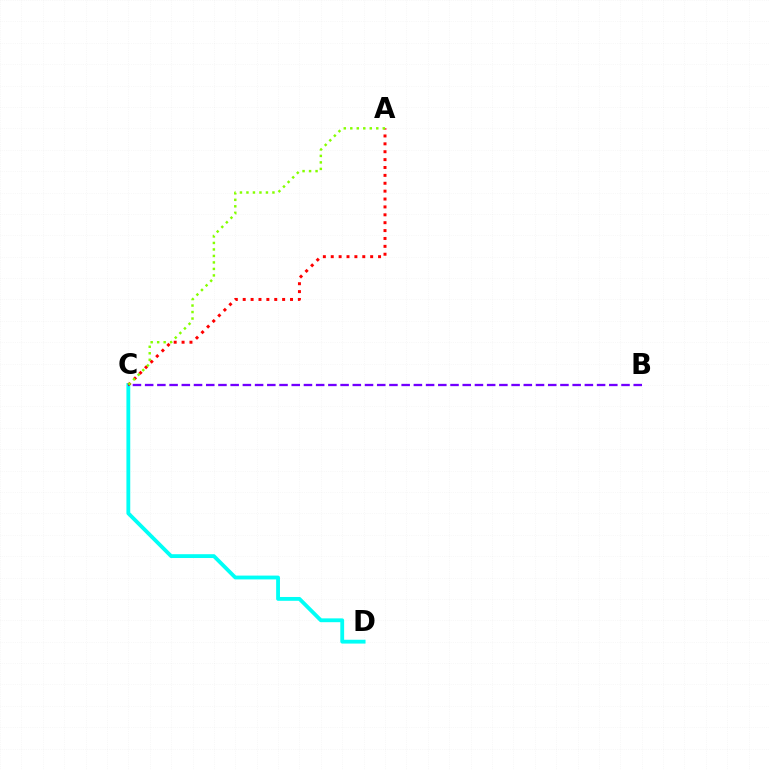{('C', 'D'): [{'color': '#00fff6', 'line_style': 'solid', 'thickness': 2.75}], ('B', 'C'): [{'color': '#7200ff', 'line_style': 'dashed', 'thickness': 1.66}], ('A', 'C'): [{'color': '#ff0000', 'line_style': 'dotted', 'thickness': 2.14}, {'color': '#84ff00', 'line_style': 'dotted', 'thickness': 1.77}]}